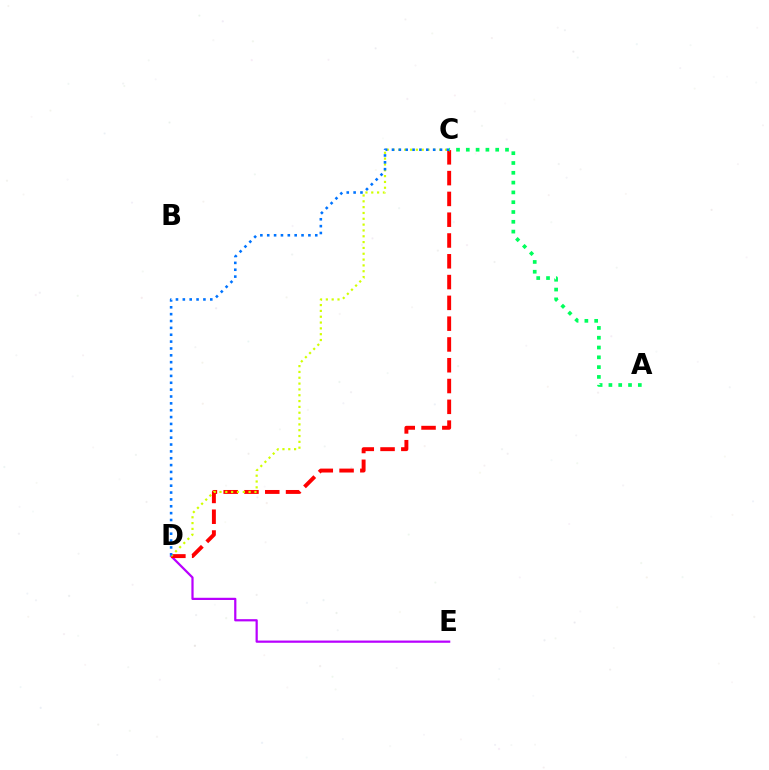{('D', 'E'): [{'color': '#b900ff', 'line_style': 'solid', 'thickness': 1.6}], ('C', 'D'): [{'color': '#ff0000', 'line_style': 'dashed', 'thickness': 2.82}, {'color': '#d1ff00', 'line_style': 'dotted', 'thickness': 1.58}, {'color': '#0074ff', 'line_style': 'dotted', 'thickness': 1.86}], ('A', 'C'): [{'color': '#00ff5c', 'line_style': 'dotted', 'thickness': 2.66}]}